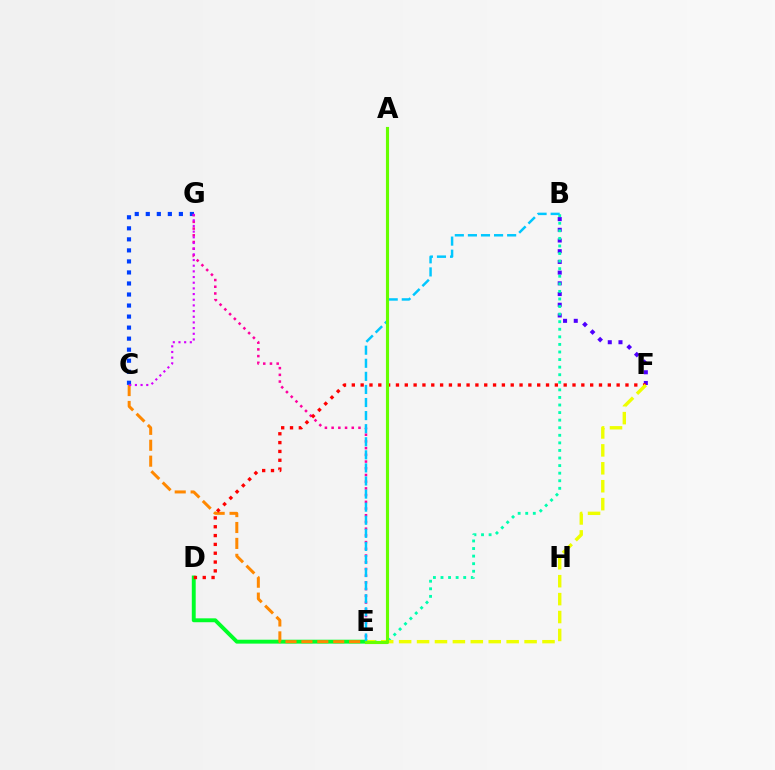{('D', 'E'): [{'color': '#00ff27', 'line_style': 'solid', 'thickness': 2.81}], ('C', 'G'): [{'color': '#003fff', 'line_style': 'dotted', 'thickness': 3.0}, {'color': '#d600ff', 'line_style': 'dotted', 'thickness': 1.54}], ('C', 'E'): [{'color': '#ff8800', 'line_style': 'dashed', 'thickness': 2.16}], ('B', 'F'): [{'color': '#4f00ff', 'line_style': 'dotted', 'thickness': 2.91}], ('E', 'G'): [{'color': '#ff00a0', 'line_style': 'dotted', 'thickness': 1.82}], ('D', 'F'): [{'color': '#ff0000', 'line_style': 'dotted', 'thickness': 2.4}], ('B', 'E'): [{'color': '#00ffaf', 'line_style': 'dotted', 'thickness': 2.06}, {'color': '#00c7ff', 'line_style': 'dashed', 'thickness': 1.78}], ('E', 'F'): [{'color': '#eeff00', 'line_style': 'dashed', 'thickness': 2.43}], ('A', 'E'): [{'color': '#66ff00', 'line_style': 'solid', 'thickness': 2.24}]}